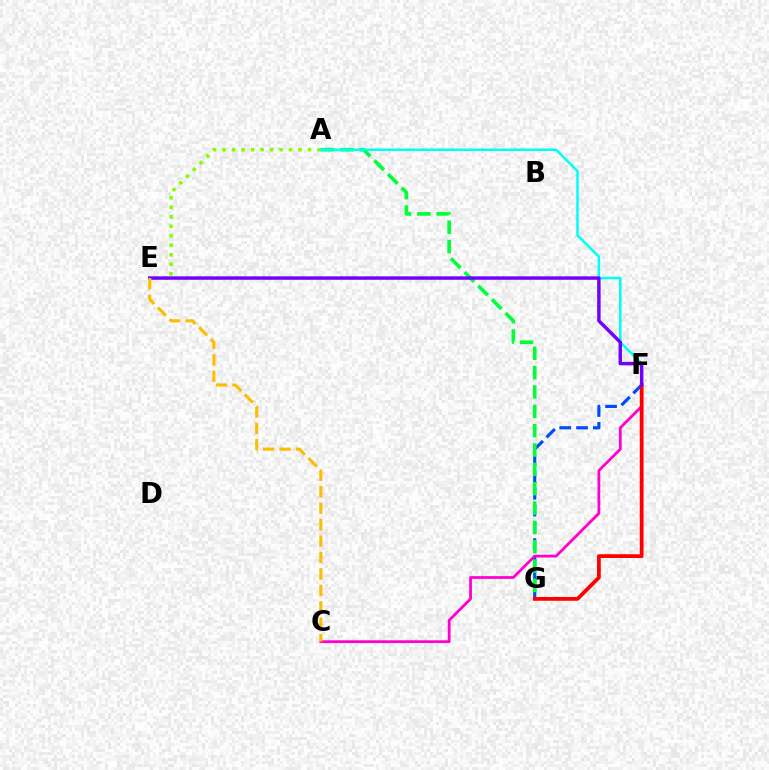{('F', 'G'): [{'color': '#004bff', 'line_style': 'dashed', 'thickness': 2.28}, {'color': '#ff0000', 'line_style': 'solid', 'thickness': 2.72}], ('A', 'E'): [{'color': '#84ff00', 'line_style': 'dotted', 'thickness': 2.58}], ('A', 'G'): [{'color': '#00ff39', 'line_style': 'dashed', 'thickness': 2.63}], ('C', 'F'): [{'color': '#ff00cf', 'line_style': 'solid', 'thickness': 1.99}], ('A', 'F'): [{'color': '#00fff6', 'line_style': 'solid', 'thickness': 1.81}], ('E', 'F'): [{'color': '#7200ff', 'line_style': 'solid', 'thickness': 2.49}], ('C', 'E'): [{'color': '#ffbd00', 'line_style': 'dashed', 'thickness': 2.23}]}